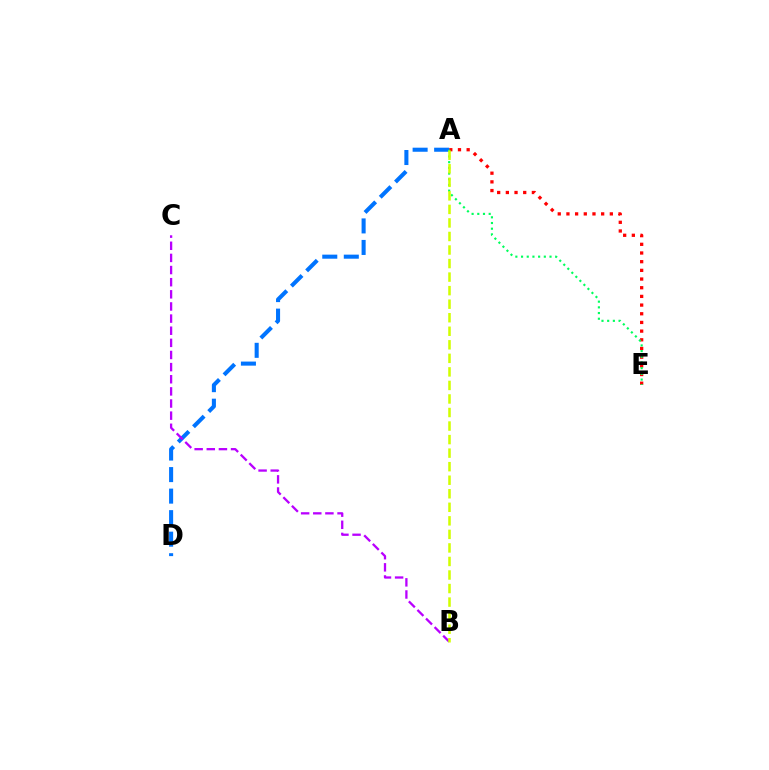{('A', 'E'): [{'color': '#ff0000', 'line_style': 'dotted', 'thickness': 2.36}, {'color': '#00ff5c', 'line_style': 'dotted', 'thickness': 1.55}], ('A', 'D'): [{'color': '#0074ff', 'line_style': 'dashed', 'thickness': 2.92}], ('B', 'C'): [{'color': '#b900ff', 'line_style': 'dashed', 'thickness': 1.65}], ('A', 'B'): [{'color': '#d1ff00', 'line_style': 'dashed', 'thickness': 1.84}]}